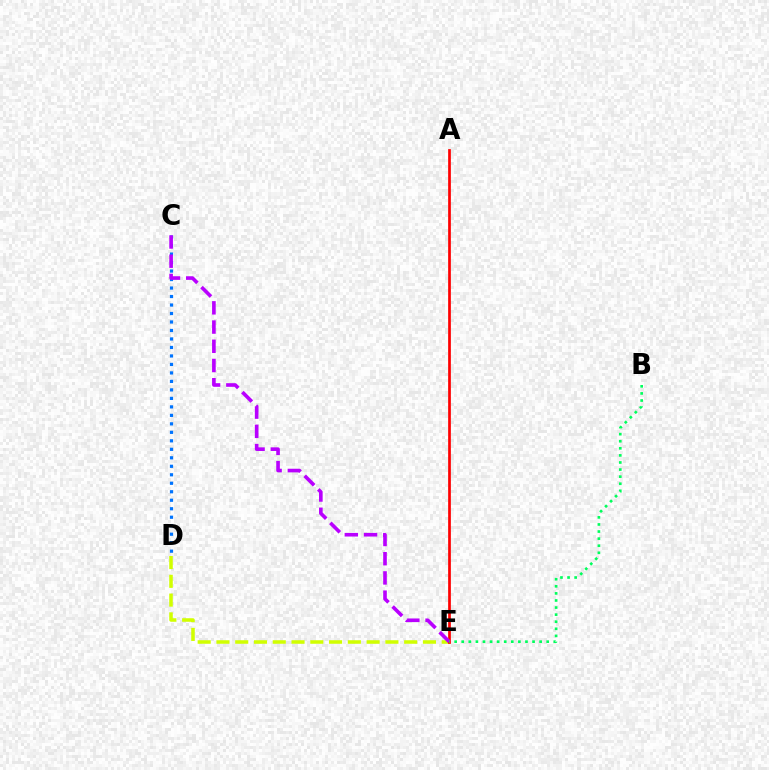{('C', 'D'): [{'color': '#0074ff', 'line_style': 'dotted', 'thickness': 2.31}], ('D', 'E'): [{'color': '#d1ff00', 'line_style': 'dashed', 'thickness': 2.55}], ('A', 'E'): [{'color': '#ff0000', 'line_style': 'solid', 'thickness': 1.95}], ('C', 'E'): [{'color': '#b900ff', 'line_style': 'dashed', 'thickness': 2.61}], ('B', 'E'): [{'color': '#00ff5c', 'line_style': 'dotted', 'thickness': 1.92}]}